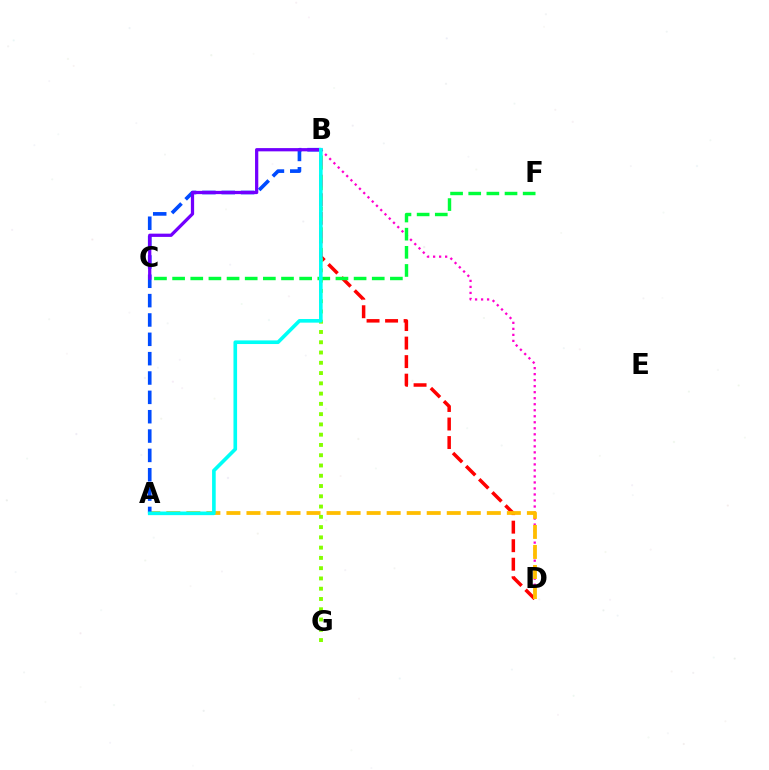{('B', 'D'): [{'color': '#ff00cf', 'line_style': 'dotted', 'thickness': 1.63}, {'color': '#ff0000', 'line_style': 'dashed', 'thickness': 2.52}], ('A', 'D'): [{'color': '#ffbd00', 'line_style': 'dashed', 'thickness': 2.72}], ('A', 'B'): [{'color': '#004bff', 'line_style': 'dashed', 'thickness': 2.63}, {'color': '#00fff6', 'line_style': 'solid', 'thickness': 2.61}], ('B', 'G'): [{'color': '#84ff00', 'line_style': 'dotted', 'thickness': 2.79}], ('C', 'F'): [{'color': '#00ff39', 'line_style': 'dashed', 'thickness': 2.47}], ('B', 'C'): [{'color': '#7200ff', 'line_style': 'solid', 'thickness': 2.34}]}